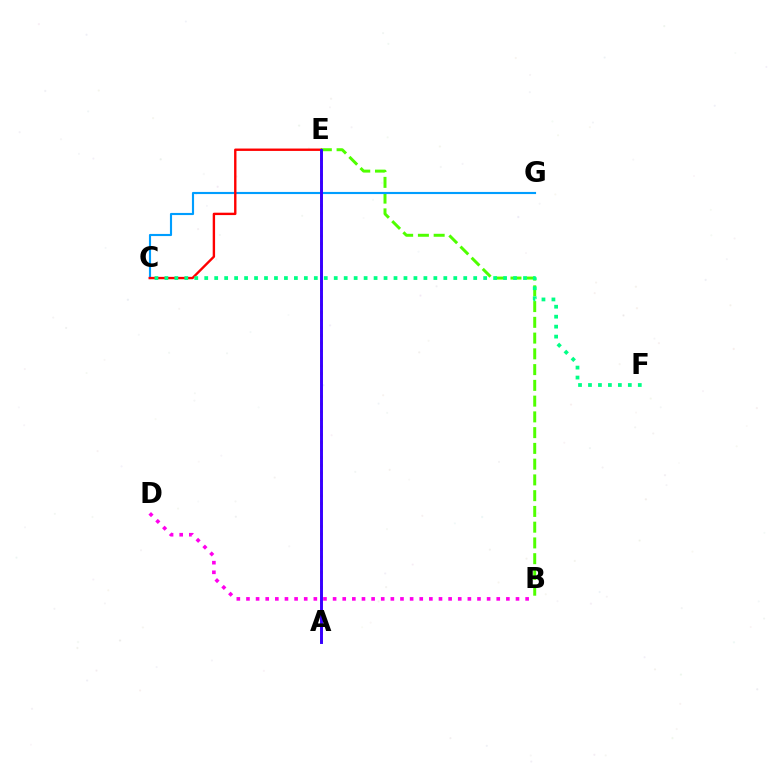{('B', 'D'): [{'color': '#ff00ed', 'line_style': 'dotted', 'thickness': 2.62}], ('B', 'E'): [{'color': '#4fff00', 'line_style': 'dashed', 'thickness': 2.14}], ('C', 'G'): [{'color': '#009eff', 'line_style': 'solid', 'thickness': 1.54}], ('C', 'E'): [{'color': '#ff0000', 'line_style': 'solid', 'thickness': 1.72}], ('C', 'F'): [{'color': '#00ff86', 'line_style': 'dotted', 'thickness': 2.71}], ('A', 'E'): [{'color': '#ffd500', 'line_style': 'dotted', 'thickness': 2.08}, {'color': '#3700ff', 'line_style': 'solid', 'thickness': 2.12}]}